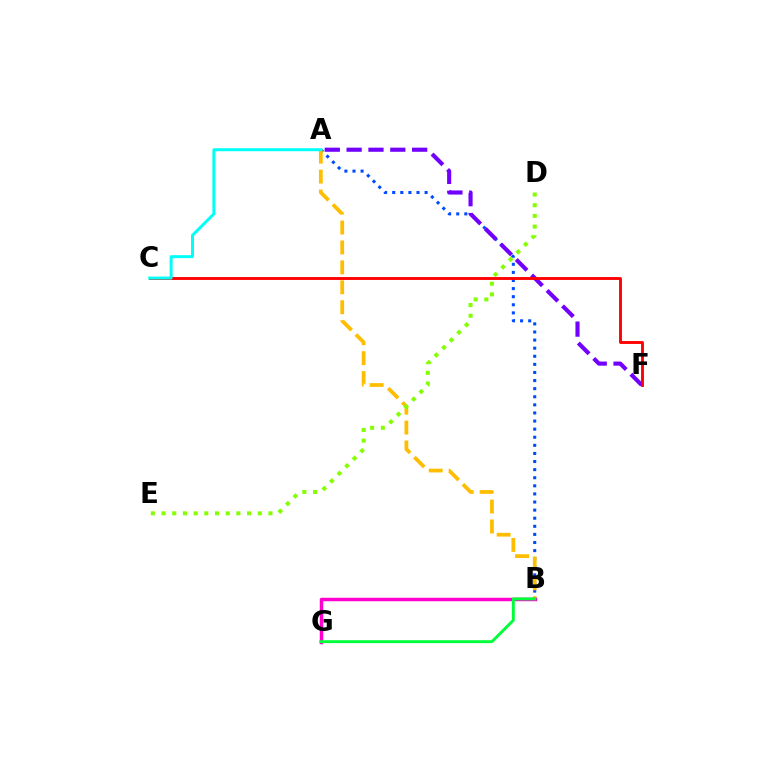{('A', 'B'): [{'color': '#004bff', 'line_style': 'dotted', 'thickness': 2.2}, {'color': '#ffbd00', 'line_style': 'dashed', 'thickness': 2.71}], ('A', 'F'): [{'color': '#7200ff', 'line_style': 'dashed', 'thickness': 2.97}], ('C', 'F'): [{'color': '#ff0000', 'line_style': 'solid', 'thickness': 2.07}], ('D', 'E'): [{'color': '#84ff00', 'line_style': 'dotted', 'thickness': 2.9}], ('A', 'C'): [{'color': '#00fff6', 'line_style': 'solid', 'thickness': 2.15}], ('B', 'G'): [{'color': '#ff00cf', 'line_style': 'solid', 'thickness': 2.5}, {'color': '#00ff39', 'line_style': 'solid', 'thickness': 2.09}]}